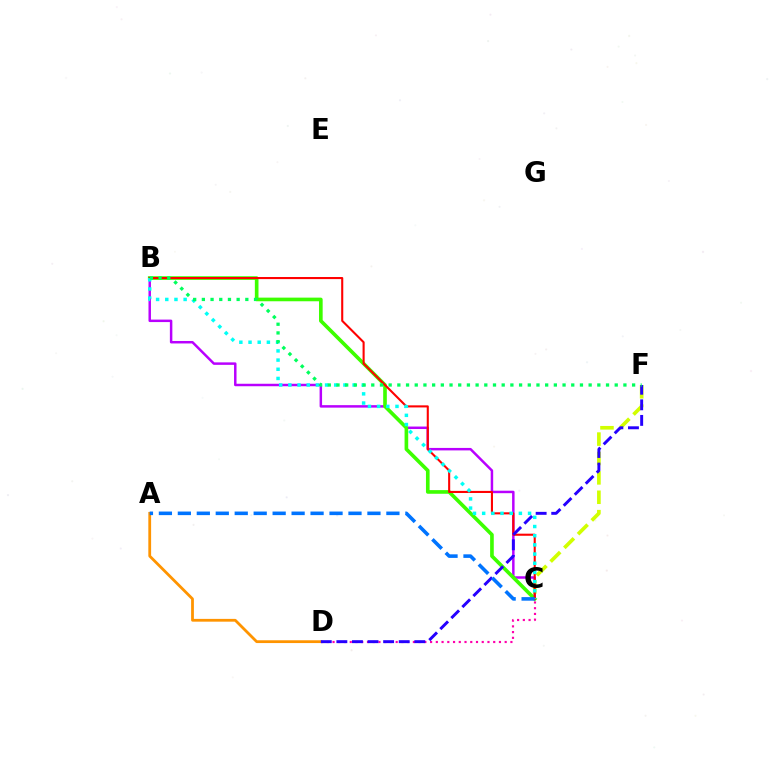{('C', 'D'): [{'color': '#ff00ac', 'line_style': 'dotted', 'thickness': 1.56}], ('B', 'C'): [{'color': '#b900ff', 'line_style': 'solid', 'thickness': 1.79}, {'color': '#3dff00', 'line_style': 'solid', 'thickness': 2.62}, {'color': '#ff0000', 'line_style': 'solid', 'thickness': 1.5}, {'color': '#00fff6', 'line_style': 'dotted', 'thickness': 2.49}], ('C', 'F'): [{'color': '#d1ff00', 'line_style': 'dashed', 'thickness': 2.63}], ('A', 'D'): [{'color': '#ff9400', 'line_style': 'solid', 'thickness': 2.0}], ('D', 'F'): [{'color': '#2500ff', 'line_style': 'dashed', 'thickness': 2.12}], ('B', 'F'): [{'color': '#00ff5c', 'line_style': 'dotted', 'thickness': 2.36}], ('A', 'C'): [{'color': '#0074ff', 'line_style': 'dashed', 'thickness': 2.58}]}